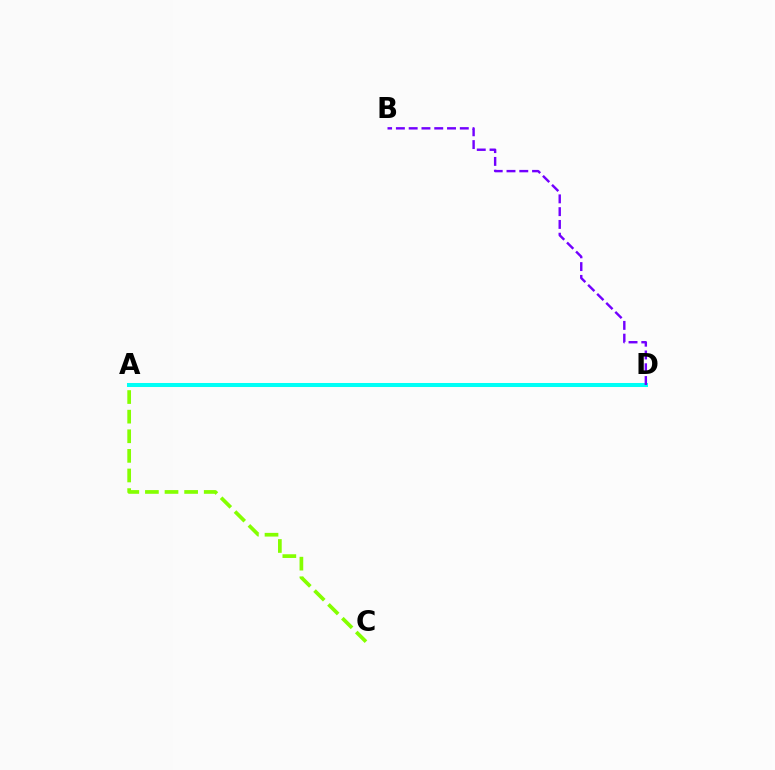{('A', 'D'): [{'color': '#ff0000', 'line_style': 'dashed', 'thickness': 1.64}, {'color': '#00fff6', 'line_style': 'solid', 'thickness': 2.9}], ('B', 'D'): [{'color': '#7200ff', 'line_style': 'dashed', 'thickness': 1.74}], ('A', 'C'): [{'color': '#84ff00', 'line_style': 'dashed', 'thickness': 2.66}]}